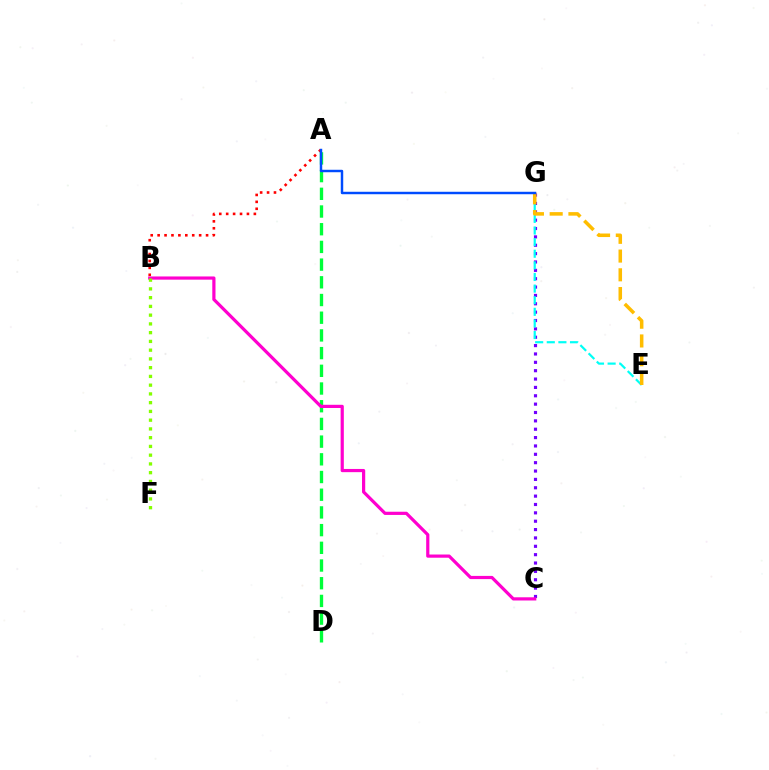{('A', 'B'): [{'color': '#ff0000', 'line_style': 'dotted', 'thickness': 1.88}], ('C', 'G'): [{'color': '#7200ff', 'line_style': 'dotted', 'thickness': 2.27}], ('A', 'D'): [{'color': '#00ff39', 'line_style': 'dashed', 'thickness': 2.4}], ('B', 'C'): [{'color': '#ff00cf', 'line_style': 'solid', 'thickness': 2.3}], ('E', 'G'): [{'color': '#00fff6', 'line_style': 'dashed', 'thickness': 1.58}, {'color': '#ffbd00', 'line_style': 'dashed', 'thickness': 2.55}], ('B', 'F'): [{'color': '#84ff00', 'line_style': 'dotted', 'thickness': 2.38}], ('A', 'G'): [{'color': '#004bff', 'line_style': 'solid', 'thickness': 1.77}]}